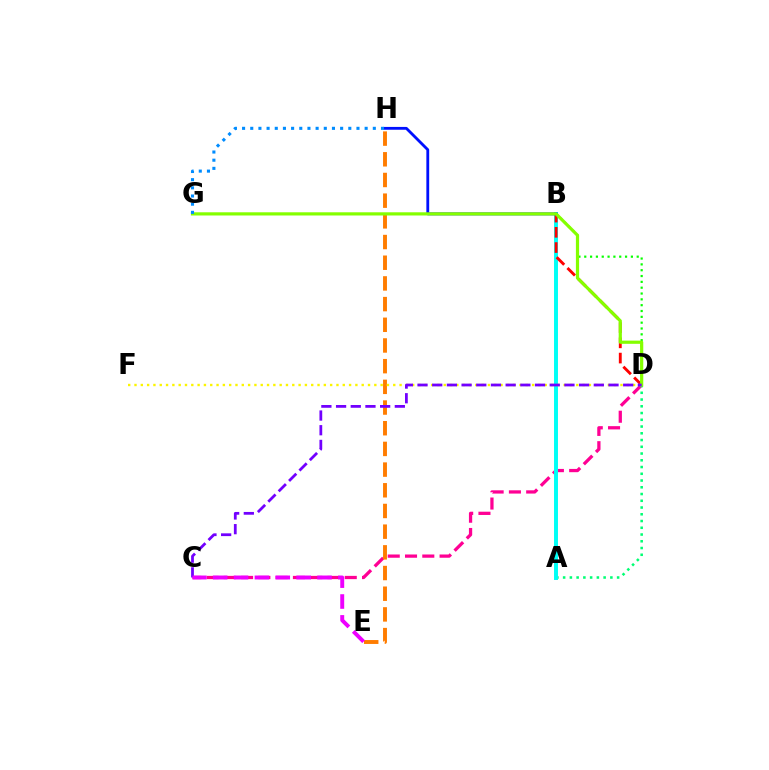{('C', 'D'): [{'color': '#ff0094', 'line_style': 'dashed', 'thickness': 2.35}, {'color': '#7200ff', 'line_style': 'dashed', 'thickness': 2.0}], ('E', 'H'): [{'color': '#ff7c00', 'line_style': 'dashed', 'thickness': 2.81}], ('A', 'D'): [{'color': '#00ff74', 'line_style': 'dotted', 'thickness': 1.83}], ('A', 'B'): [{'color': '#00fff6', 'line_style': 'solid', 'thickness': 2.84}], ('B', 'D'): [{'color': '#ff0000', 'line_style': 'dashed', 'thickness': 2.07}, {'color': '#08ff00', 'line_style': 'dotted', 'thickness': 1.58}], ('D', 'F'): [{'color': '#fcf500', 'line_style': 'dotted', 'thickness': 1.71}], ('B', 'H'): [{'color': '#0010ff', 'line_style': 'solid', 'thickness': 2.03}], ('D', 'G'): [{'color': '#84ff00', 'line_style': 'solid', 'thickness': 2.3}], ('G', 'H'): [{'color': '#008cff', 'line_style': 'dotted', 'thickness': 2.22}], ('C', 'E'): [{'color': '#ee00ff', 'line_style': 'dashed', 'thickness': 2.83}]}